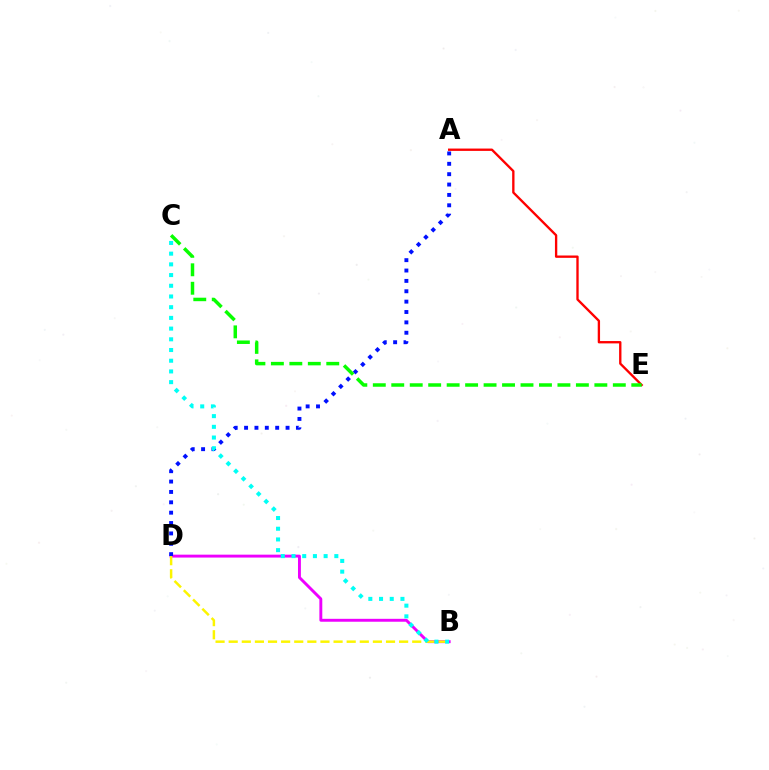{('B', 'D'): [{'color': '#ee00ff', 'line_style': 'solid', 'thickness': 2.1}, {'color': '#fcf500', 'line_style': 'dashed', 'thickness': 1.78}], ('A', 'D'): [{'color': '#0010ff', 'line_style': 'dotted', 'thickness': 2.82}], ('A', 'E'): [{'color': '#ff0000', 'line_style': 'solid', 'thickness': 1.69}], ('B', 'C'): [{'color': '#00fff6', 'line_style': 'dotted', 'thickness': 2.91}], ('C', 'E'): [{'color': '#08ff00', 'line_style': 'dashed', 'thickness': 2.51}]}